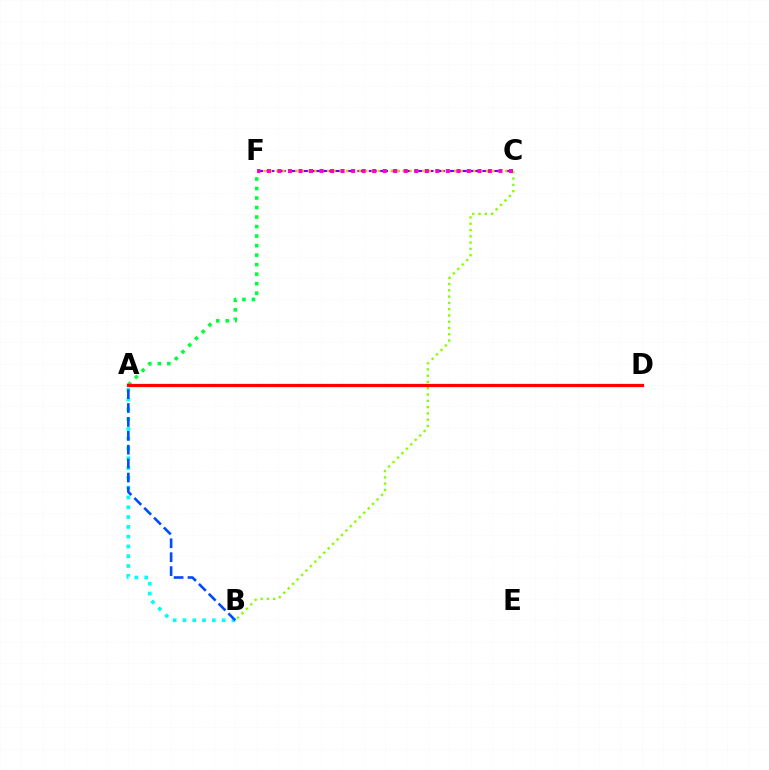{('C', 'F'): [{'color': '#7200ff', 'line_style': 'dashed', 'thickness': 1.54}, {'color': '#ffbd00', 'line_style': 'dotted', 'thickness': 1.73}, {'color': '#ff00cf', 'line_style': 'dotted', 'thickness': 2.86}], ('B', 'C'): [{'color': '#84ff00', 'line_style': 'dotted', 'thickness': 1.71}], ('A', 'B'): [{'color': '#00fff6', 'line_style': 'dotted', 'thickness': 2.66}, {'color': '#004bff', 'line_style': 'dashed', 'thickness': 1.89}], ('A', 'F'): [{'color': '#00ff39', 'line_style': 'dotted', 'thickness': 2.59}], ('A', 'D'): [{'color': '#ff0000', 'line_style': 'solid', 'thickness': 2.32}]}